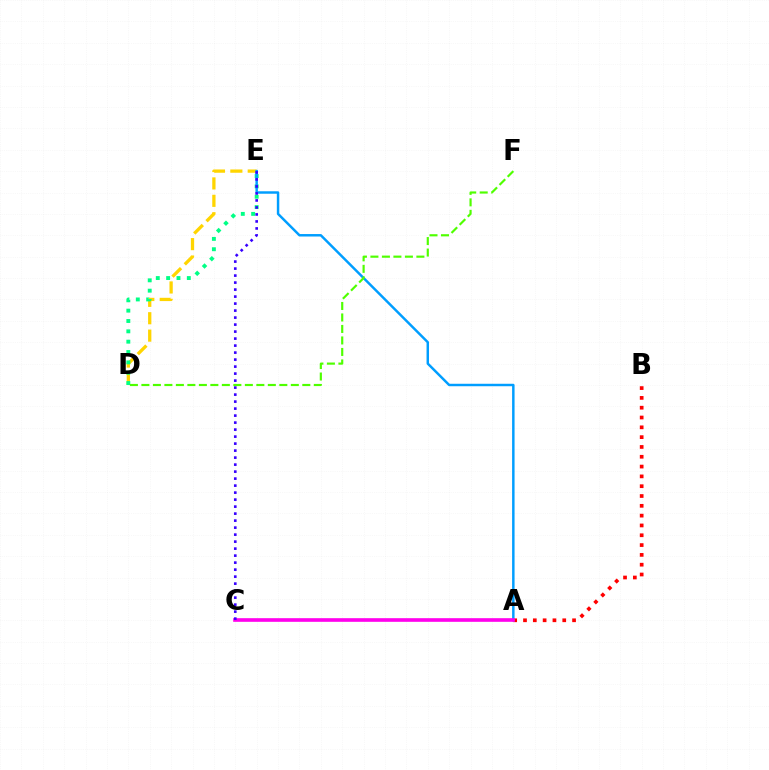{('A', 'B'): [{'color': '#ff0000', 'line_style': 'dotted', 'thickness': 2.67}], ('D', 'E'): [{'color': '#ffd500', 'line_style': 'dashed', 'thickness': 2.36}, {'color': '#00ff86', 'line_style': 'dotted', 'thickness': 2.81}], ('A', 'E'): [{'color': '#009eff', 'line_style': 'solid', 'thickness': 1.77}], ('A', 'C'): [{'color': '#ff00ed', 'line_style': 'solid', 'thickness': 2.62}], ('C', 'E'): [{'color': '#3700ff', 'line_style': 'dotted', 'thickness': 1.9}], ('D', 'F'): [{'color': '#4fff00', 'line_style': 'dashed', 'thickness': 1.56}]}